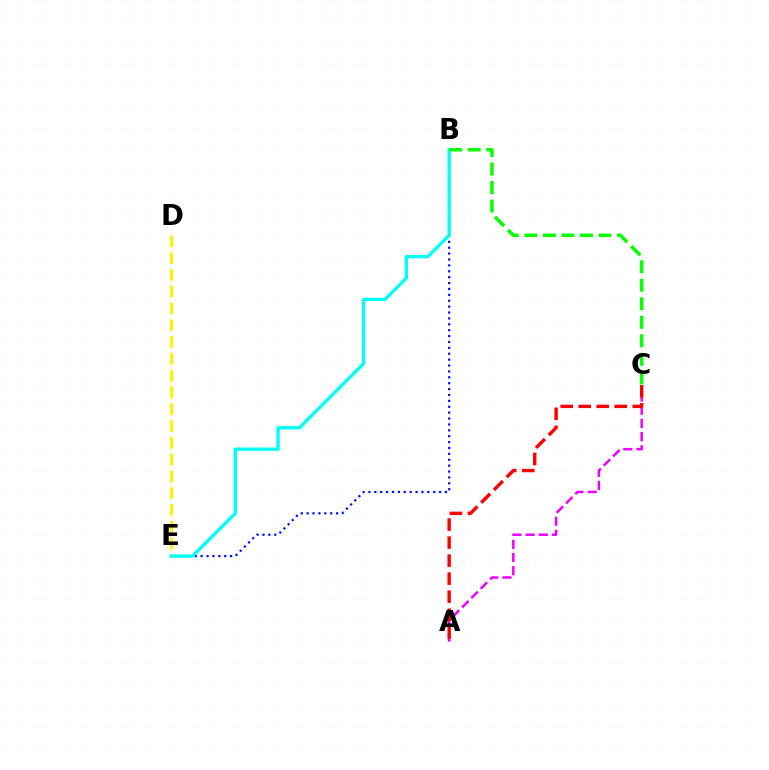{('B', 'E'): [{'color': '#0010ff', 'line_style': 'dotted', 'thickness': 1.6}, {'color': '#00fff6', 'line_style': 'solid', 'thickness': 2.39}], ('A', 'C'): [{'color': '#ee00ff', 'line_style': 'dashed', 'thickness': 1.79}, {'color': '#ff0000', 'line_style': 'dashed', 'thickness': 2.45}], ('D', 'E'): [{'color': '#fcf500', 'line_style': 'dashed', 'thickness': 2.28}], ('B', 'C'): [{'color': '#08ff00', 'line_style': 'dashed', 'thickness': 2.52}]}